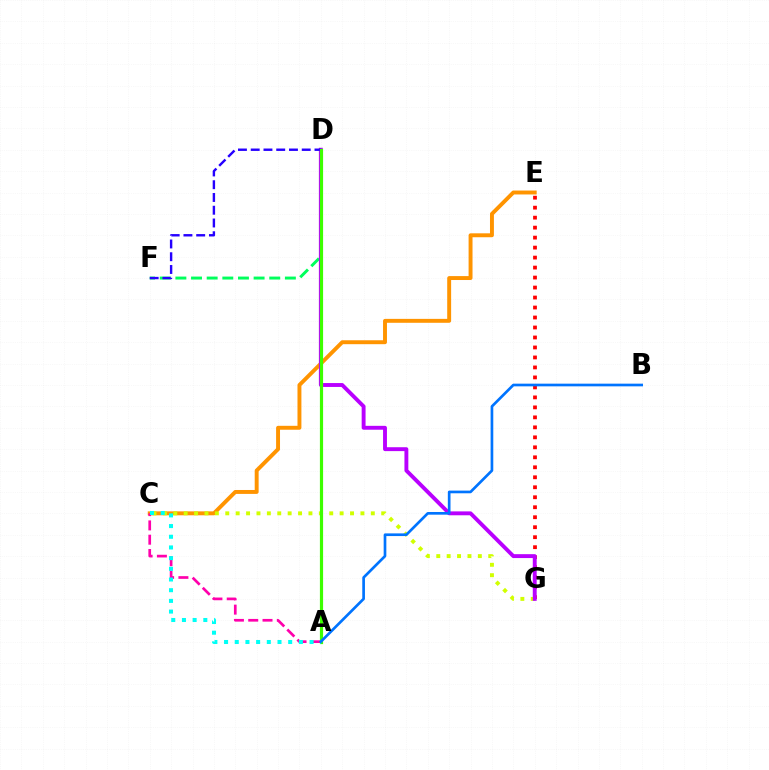{('C', 'E'): [{'color': '#ff9400', 'line_style': 'solid', 'thickness': 2.82}], ('C', 'G'): [{'color': '#d1ff00', 'line_style': 'dotted', 'thickness': 2.82}], ('E', 'G'): [{'color': '#ff0000', 'line_style': 'dotted', 'thickness': 2.71}], ('D', 'F'): [{'color': '#00ff5c', 'line_style': 'dashed', 'thickness': 2.13}, {'color': '#2500ff', 'line_style': 'dashed', 'thickness': 1.73}], ('D', 'G'): [{'color': '#b900ff', 'line_style': 'solid', 'thickness': 2.8}], ('A', 'C'): [{'color': '#ff00ac', 'line_style': 'dashed', 'thickness': 1.94}, {'color': '#00fff6', 'line_style': 'dotted', 'thickness': 2.9}], ('A', 'D'): [{'color': '#3dff00', 'line_style': 'solid', 'thickness': 2.3}], ('A', 'B'): [{'color': '#0074ff', 'line_style': 'solid', 'thickness': 1.93}]}